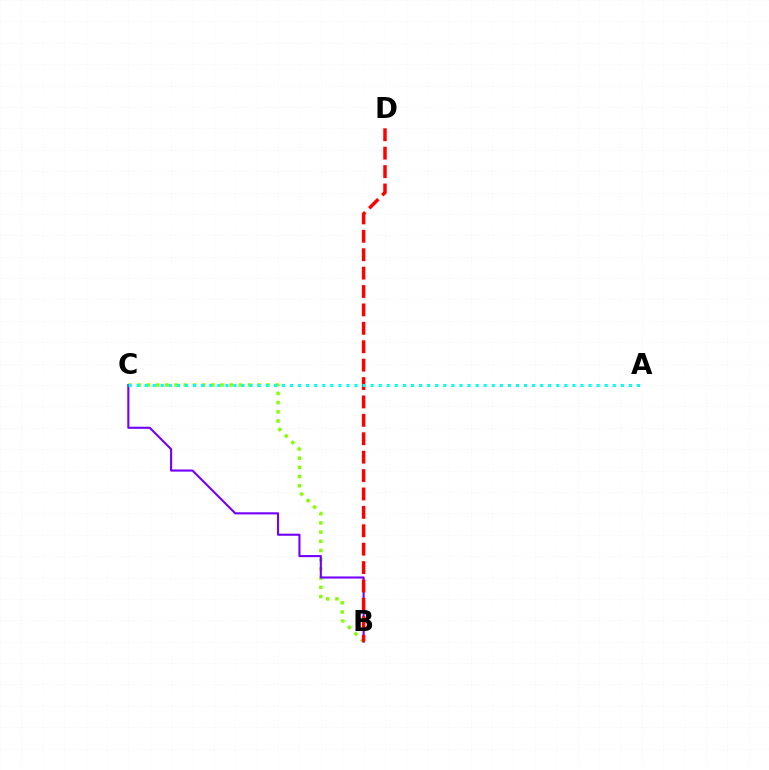{('B', 'C'): [{'color': '#84ff00', 'line_style': 'dotted', 'thickness': 2.5}, {'color': '#7200ff', 'line_style': 'solid', 'thickness': 1.51}], ('B', 'D'): [{'color': '#ff0000', 'line_style': 'dashed', 'thickness': 2.5}], ('A', 'C'): [{'color': '#00fff6', 'line_style': 'dotted', 'thickness': 2.19}]}